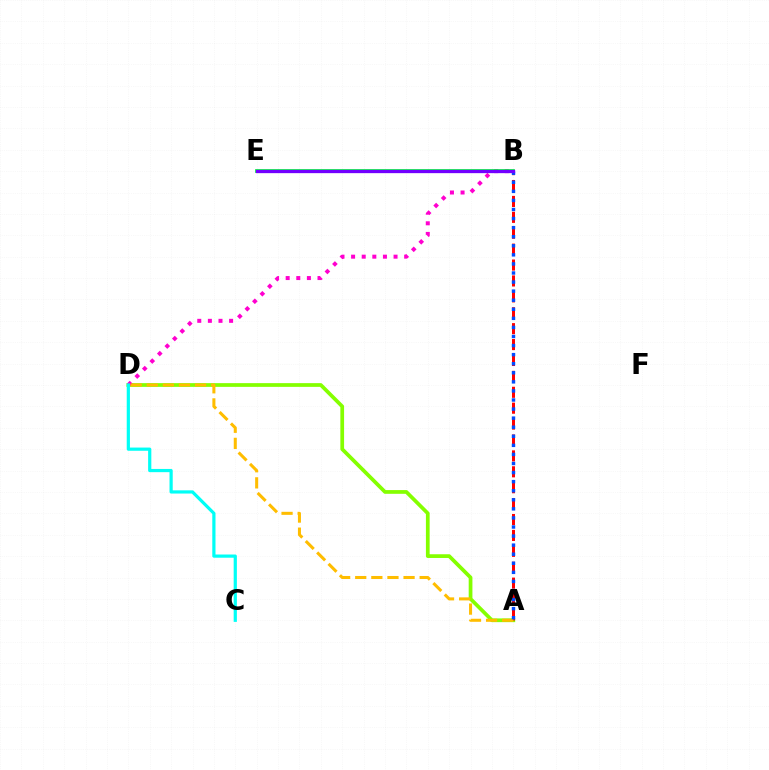{('A', 'D'): [{'color': '#84ff00', 'line_style': 'solid', 'thickness': 2.68}, {'color': '#ffbd00', 'line_style': 'dashed', 'thickness': 2.19}], ('B', 'D'): [{'color': '#ff00cf', 'line_style': 'dotted', 'thickness': 2.88}], ('A', 'B'): [{'color': '#ff0000', 'line_style': 'dashed', 'thickness': 2.16}, {'color': '#004bff', 'line_style': 'dotted', 'thickness': 2.46}], ('B', 'E'): [{'color': '#00ff39', 'line_style': 'solid', 'thickness': 2.69}, {'color': '#7200ff', 'line_style': 'solid', 'thickness': 2.37}], ('C', 'D'): [{'color': '#00fff6', 'line_style': 'solid', 'thickness': 2.31}]}